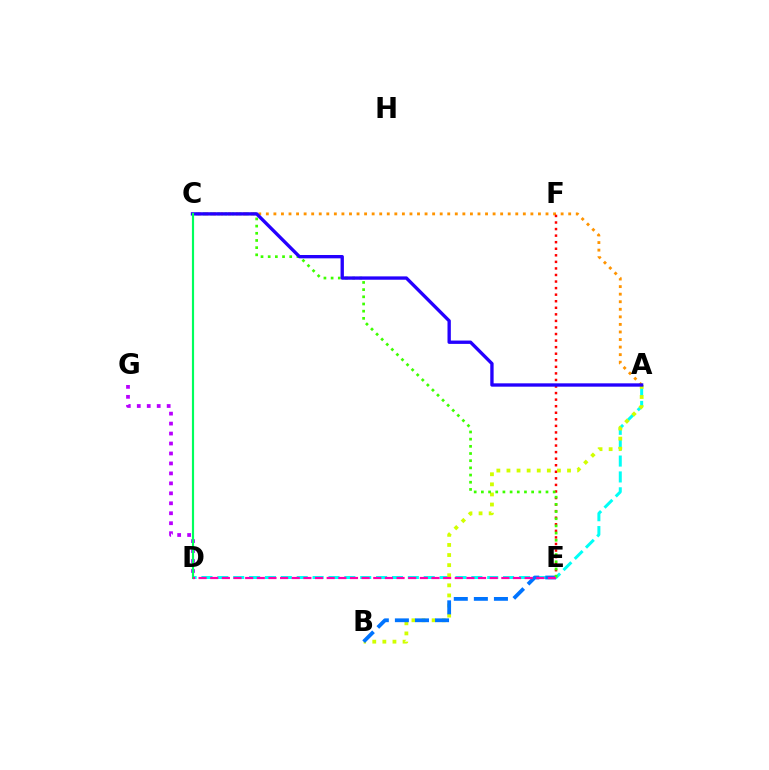{('A', 'C'): [{'color': '#ff9400', 'line_style': 'dotted', 'thickness': 2.05}, {'color': '#2500ff', 'line_style': 'solid', 'thickness': 2.41}], ('E', 'F'): [{'color': '#ff0000', 'line_style': 'dotted', 'thickness': 1.78}], ('A', 'D'): [{'color': '#00fff6', 'line_style': 'dashed', 'thickness': 2.16}], ('A', 'B'): [{'color': '#d1ff00', 'line_style': 'dotted', 'thickness': 2.74}], ('D', 'G'): [{'color': '#b900ff', 'line_style': 'dotted', 'thickness': 2.71}], ('B', 'E'): [{'color': '#0074ff', 'line_style': 'dashed', 'thickness': 2.73}], ('C', 'E'): [{'color': '#3dff00', 'line_style': 'dotted', 'thickness': 1.95}], ('C', 'D'): [{'color': '#00ff5c', 'line_style': 'solid', 'thickness': 1.56}], ('D', 'E'): [{'color': '#ff00ac', 'line_style': 'dashed', 'thickness': 1.58}]}